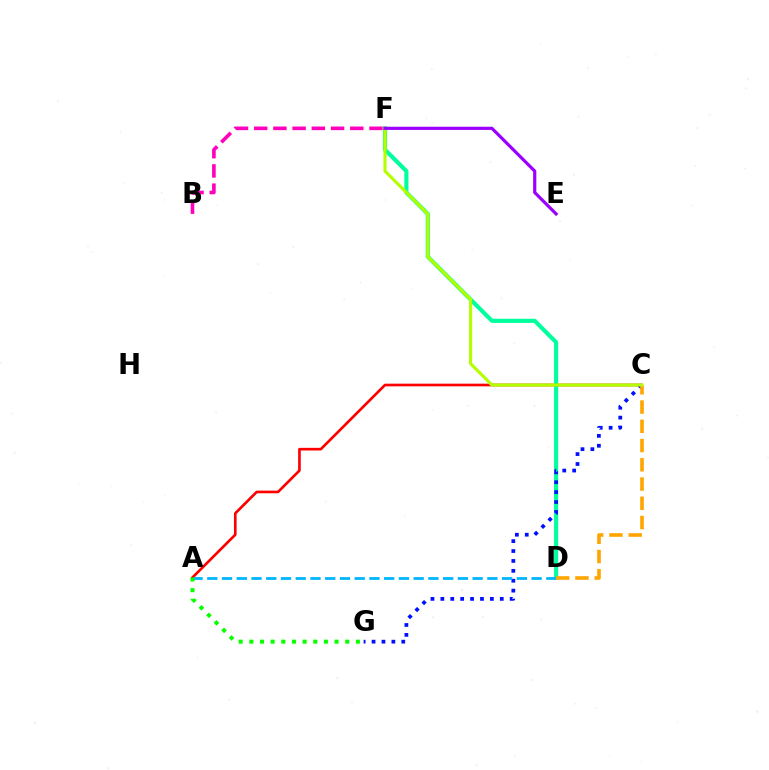{('A', 'C'): [{'color': '#ff0000', 'line_style': 'solid', 'thickness': 1.92}], ('D', 'F'): [{'color': '#00ff9d', 'line_style': 'solid', 'thickness': 2.97}], ('C', 'G'): [{'color': '#0010ff', 'line_style': 'dotted', 'thickness': 2.69}], ('A', 'D'): [{'color': '#00b5ff', 'line_style': 'dashed', 'thickness': 2.0}], ('B', 'F'): [{'color': '#ff00bd', 'line_style': 'dashed', 'thickness': 2.61}], ('C', 'D'): [{'color': '#ffa500', 'line_style': 'dashed', 'thickness': 2.61}], ('C', 'F'): [{'color': '#b3ff00', 'line_style': 'solid', 'thickness': 2.25}], ('E', 'F'): [{'color': '#9b00ff', 'line_style': 'solid', 'thickness': 2.3}], ('A', 'G'): [{'color': '#08ff00', 'line_style': 'dotted', 'thickness': 2.9}]}